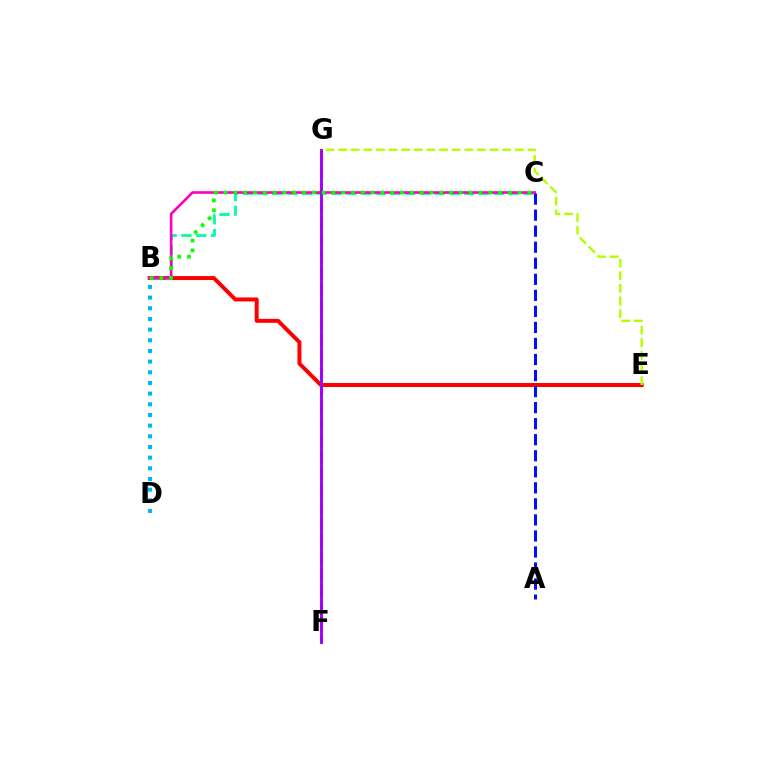{('B', 'E'): [{'color': '#ff0000', 'line_style': 'solid', 'thickness': 2.86}], ('B', 'C'): [{'color': '#00ff9d', 'line_style': 'dashed', 'thickness': 2.01}, {'color': '#ff00bd', 'line_style': 'solid', 'thickness': 1.89}, {'color': '#08ff00', 'line_style': 'dotted', 'thickness': 2.66}], ('F', 'G'): [{'color': '#ffa500', 'line_style': 'dashed', 'thickness': 2.27}, {'color': '#9b00ff', 'line_style': 'solid', 'thickness': 2.09}], ('E', 'G'): [{'color': '#b3ff00', 'line_style': 'dashed', 'thickness': 1.71}], ('A', 'C'): [{'color': '#0010ff', 'line_style': 'dashed', 'thickness': 2.18}], ('B', 'D'): [{'color': '#00b5ff', 'line_style': 'dotted', 'thickness': 2.9}]}